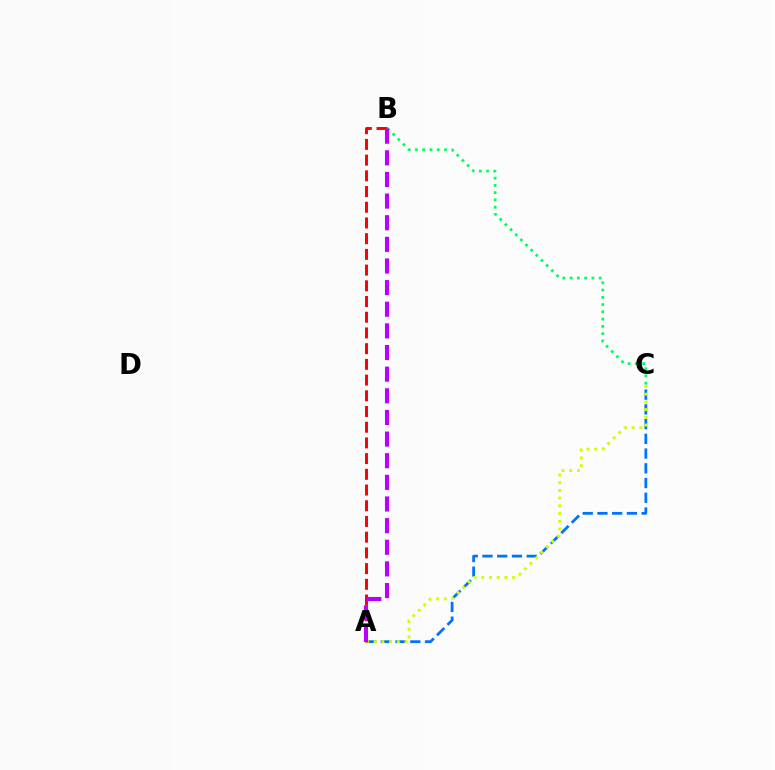{('A', 'C'): [{'color': '#0074ff', 'line_style': 'dashed', 'thickness': 2.0}, {'color': '#d1ff00', 'line_style': 'dotted', 'thickness': 2.1}], ('B', 'C'): [{'color': '#00ff5c', 'line_style': 'dotted', 'thickness': 1.98}], ('A', 'B'): [{'color': '#ff0000', 'line_style': 'dashed', 'thickness': 2.13}, {'color': '#b900ff', 'line_style': 'dashed', 'thickness': 2.94}]}